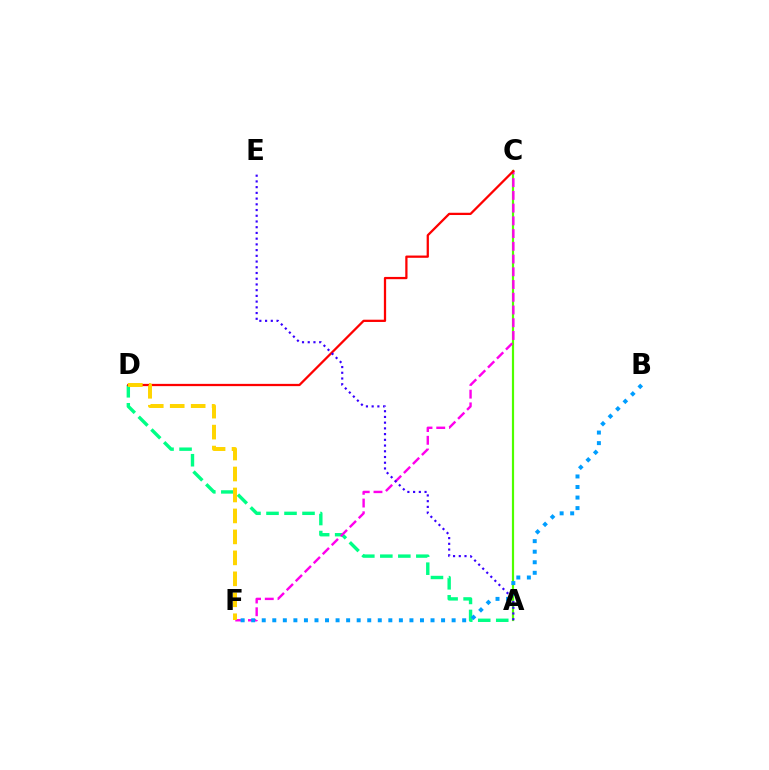{('A', 'D'): [{'color': '#00ff86', 'line_style': 'dashed', 'thickness': 2.45}], ('A', 'C'): [{'color': '#4fff00', 'line_style': 'solid', 'thickness': 1.58}], ('C', 'F'): [{'color': '#ff00ed', 'line_style': 'dashed', 'thickness': 1.73}], ('C', 'D'): [{'color': '#ff0000', 'line_style': 'solid', 'thickness': 1.63}], ('D', 'F'): [{'color': '#ffd500', 'line_style': 'dashed', 'thickness': 2.85}], ('A', 'E'): [{'color': '#3700ff', 'line_style': 'dotted', 'thickness': 1.56}], ('B', 'F'): [{'color': '#009eff', 'line_style': 'dotted', 'thickness': 2.87}]}